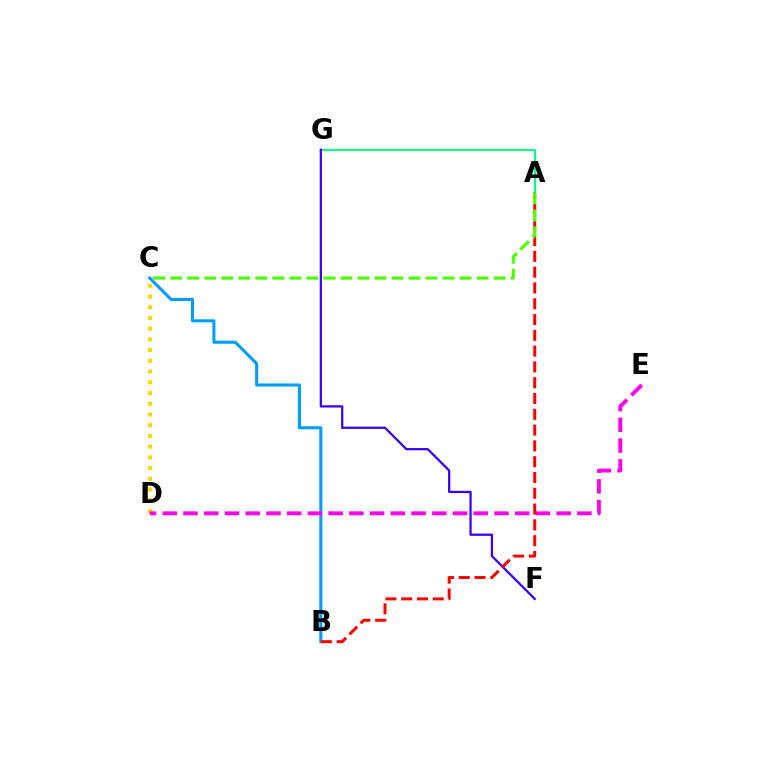{('A', 'G'): [{'color': '#00ff86', 'line_style': 'solid', 'thickness': 1.5}], ('B', 'C'): [{'color': '#009eff', 'line_style': 'solid', 'thickness': 2.21}], ('C', 'D'): [{'color': '#ffd500', 'line_style': 'dotted', 'thickness': 2.91}], ('F', 'G'): [{'color': '#3700ff', 'line_style': 'solid', 'thickness': 1.62}], ('D', 'E'): [{'color': '#ff00ed', 'line_style': 'dashed', 'thickness': 2.82}], ('A', 'B'): [{'color': '#ff0000', 'line_style': 'dashed', 'thickness': 2.15}], ('A', 'C'): [{'color': '#4fff00', 'line_style': 'dashed', 'thickness': 2.31}]}